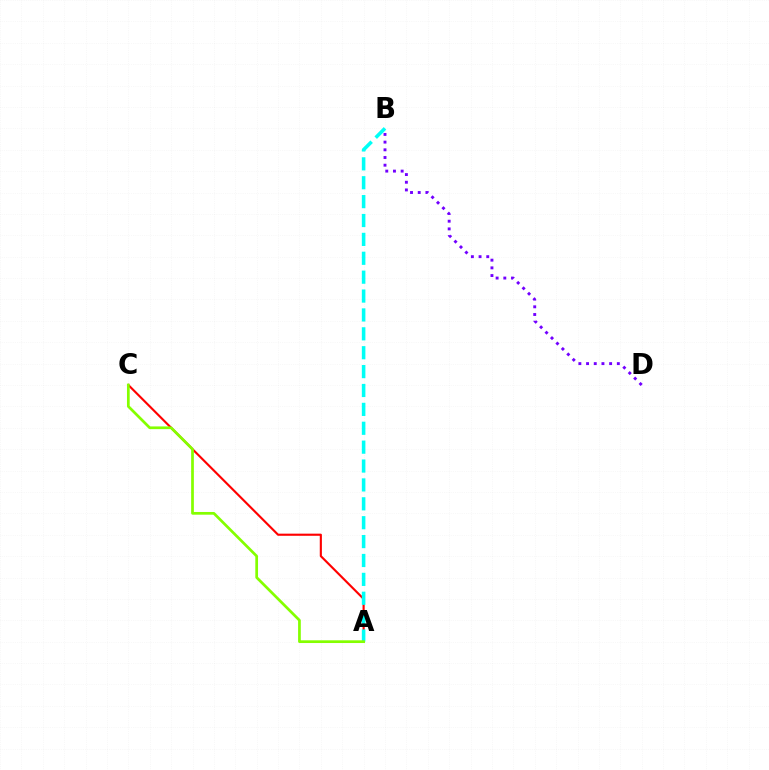{('A', 'C'): [{'color': '#ff0000', 'line_style': 'solid', 'thickness': 1.53}, {'color': '#84ff00', 'line_style': 'solid', 'thickness': 1.96}], ('A', 'B'): [{'color': '#00fff6', 'line_style': 'dashed', 'thickness': 2.57}], ('B', 'D'): [{'color': '#7200ff', 'line_style': 'dotted', 'thickness': 2.09}]}